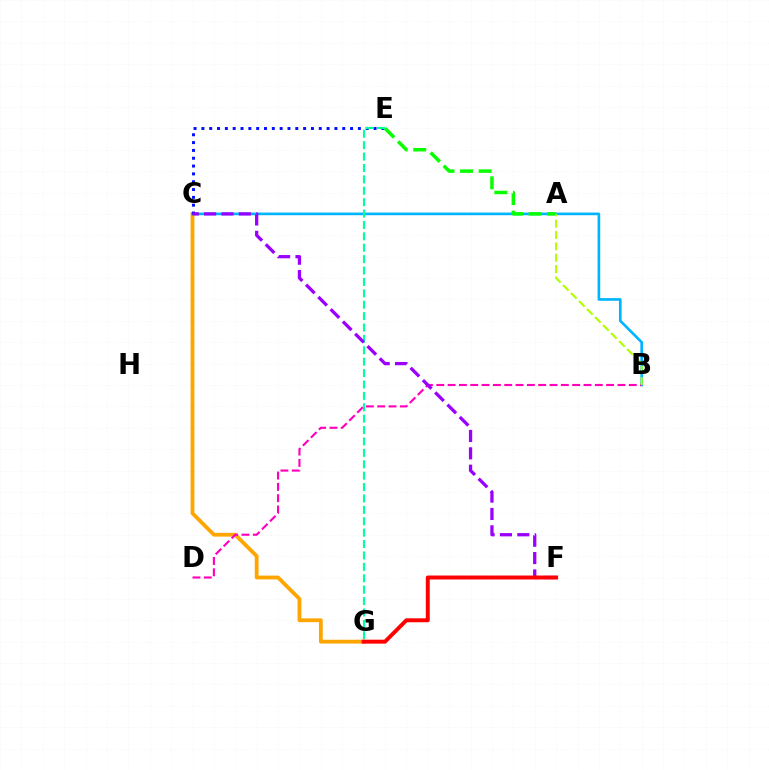{('C', 'G'): [{'color': '#ffa500', 'line_style': 'solid', 'thickness': 2.74}], ('B', 'C'): [{'color': '#00b5ff', 'line_style': 'solid', 'thickness': 1.92}], ('C', 'E'): [{'color': '#0010ff', 'line_style': 'dotted', 'thickness': 2.13}], ('A', 'E'): [{'color': '#08ff00', 'line_style': 'dashed', 'thickness': 2.52}], ('E', 'G'): [{'color': '#00ff9d', 'line_style': 'dashed', 'thickness': 1.55}], ('B', 'D'): [{'color': '#ff00bd', 'line_style': 'dashed', 'thickness': 1.54}], ('C', 'F'): [{'color': '#9b00ff', 'line_style': 'dashed', 'thickness': 2.36}], ('A', 'B'): [{'color': '#b3ff00', 'line_style': 'dashed', 'thickness': 1.54}], ('F', 'G'): [{'color': '#ff0000', 'line_style': 'solid', 'thickness': 2.84}]}